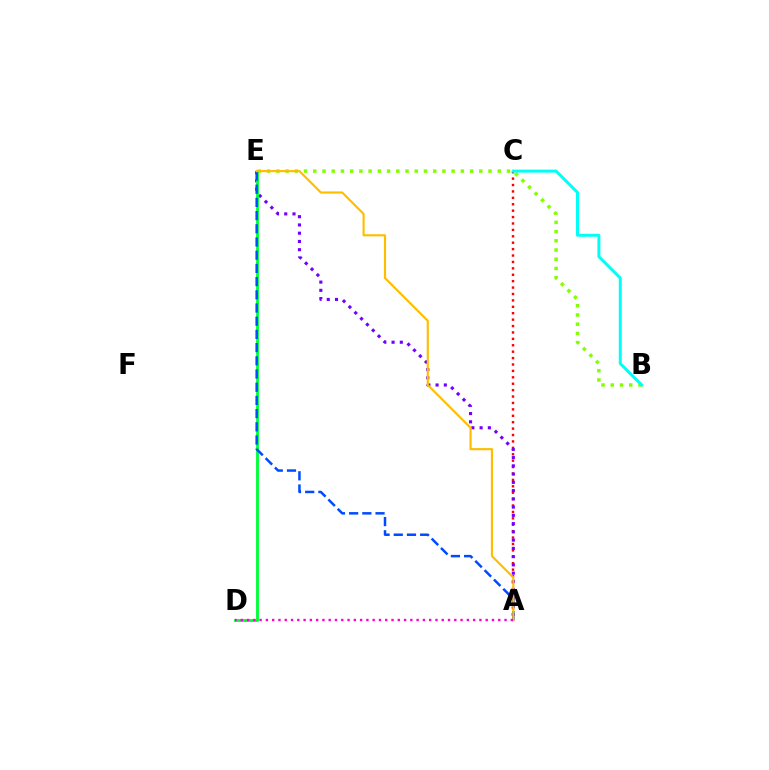{('A', 'C'): [{'color': '#ff0000', 'line_style': 'dotted', 'thickness': 1.74}], ('A', 'E'): [{'color': '#7200ff', 'line_style': 'dotted', 'thickness': 2.24}, {'color': '#004bff', 'line_style': 'dashed', 'thickness': 1.79}, {'color': '#ffbd00', 'line_style': 'solid', 'thickness': 1.54}], ('B', 'E'): [{'color': '#84ff00', 'line_style': 'dotted', 'thickness': 2.51}], ('D', 'E'): [{'color': '#00ff39', 'line_style': 'solid', 'thickness': 2.07}], ('B', 'C'): [{'color': '#00fff6', 'line_style': 'solid', 'thickness': 2.16}], ('A', 'D'): [{'color': '#ff00cf', 'line_style': 'dotted', 'thickness': 1.71}]}